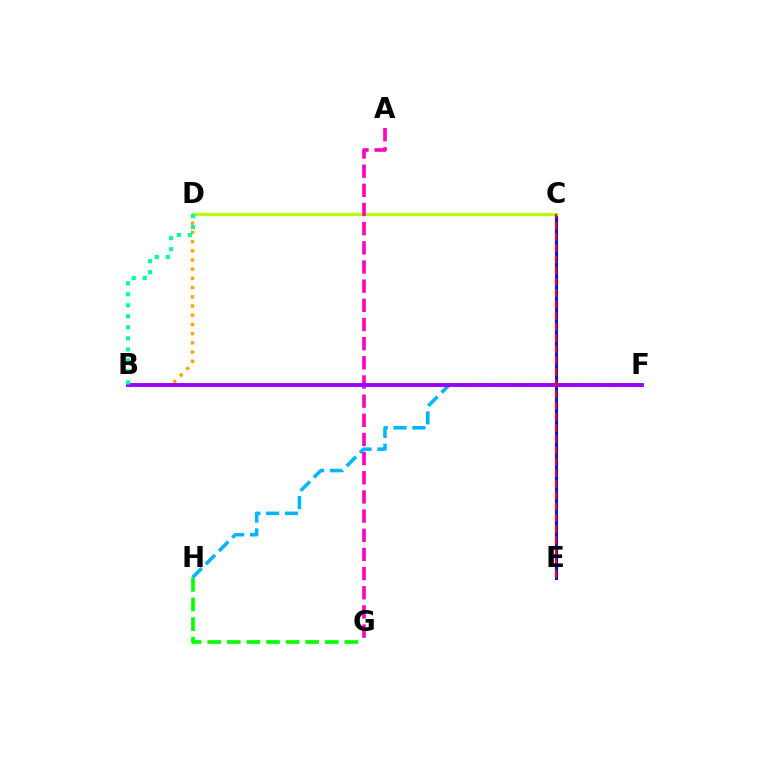{('C', 'E'): [{'color': '#0010ff', 'line_style': 'solid', 'thickness': 2.2}, {'color': '#ff0000', 'line_style': 'dashed', 'thickness': 1.53}], ('B', 'D'): [{'color': '#ffa500', 'line_style': 'dotted', 'thickness': 2.5}, {'color': '#00ff9d', 'line_style': 'dotted', 'thickness': 2.99}], ('G', 'H'): [{'color': '#08ff00', 'line_style': 'dashed', 'thickness': 2.66}], ('F', 'H'): [{'color': '#00b5ff', 'line_style': 'dashed', 'thickness': 2.55}], ('C', 'D'): [{'color': '#b3ff00', 'line_style': 'solid', 'thickness': 2.28}], ('A', 'G'): [{'color': '#ff00bd', 'line_style': 'dashed', 'thickness': 2.6}], ('B', 'F'): [{'color': '#9b00ff', 'line_style': 'solid', 'thickness': 2.8}]}